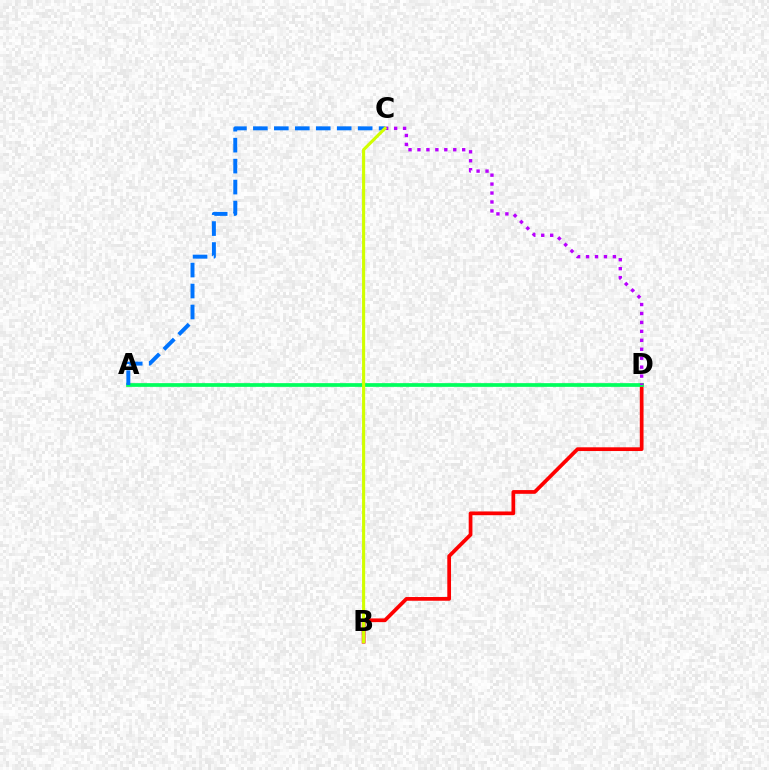{('B', 'D'): [{'color': '#ff0000', 'line_style': 'solid', 'thickness': 2.69}], ('A', 'D'): [{'color': '#00ff5c', 'line_style': 'solid', 'thickness': 2.67}], ('A', 'C'): [{'color': '#0074ff', 'line_style': 'dashed', 'thickness': 2.85}], ('C', 'D'): [{'color': '#b900ff', 'line_style': 'dotted', 'thickness': 2.43}], ('B', 'C'): [{'color': '#d1ff00', 'line_style': 'solid', 'thickness': 2.24}]}